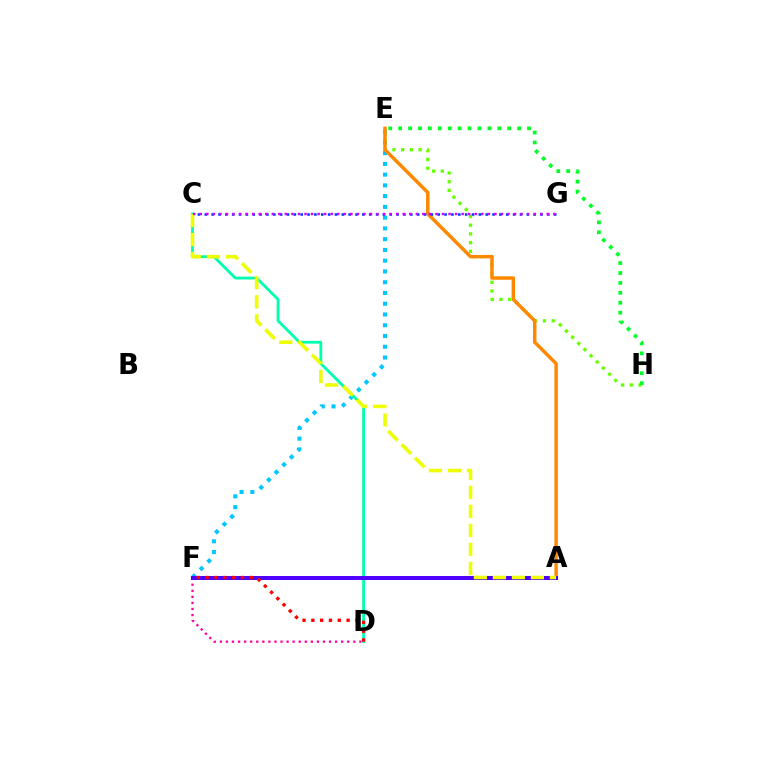{('D', 'F'): [{'color': '#ff00a0', 'line_style': 'dotted', 'thickness': 1.65}, {'color': '#ff0000', 'line_style': 'dotted', 'thickness': 2.39}], ('E', 'F'): [{'color': '#00c7ff', 'line_style': 'dotted', 'thickness': 2.92}], ('E', 'H'): [{'color': '#66ff00', 'line_style': 'dotted', 'thickness': 2.37}, {'color': '#00ff27', 'line_style': 'dotted', 'thickness': 2.69}], ('A', 'E'): [{'color': '#ff8800', 'line_style': 'solid', 'thickness': 2.49}], ('C', 'G'): [{'color': '#003fff', 'line_style': 'dotted', 'thickness': 1.86}, {'color': '#d600ff', 'line_style': 'dotted', 'thickness': 1.78}], ('C', 'D'): [{'color': '#00ffaf', 'line_style': 'solid', 'thickness': 2.04}], ('A', 'F'): [{'color': '#4f00ff', 'line_style': 'solid', 'thickness': 2.89}], ('A', 'C'): [{'color': '#eeff00', 'line_style': 'dashed', 'thickness': 2.58}]}